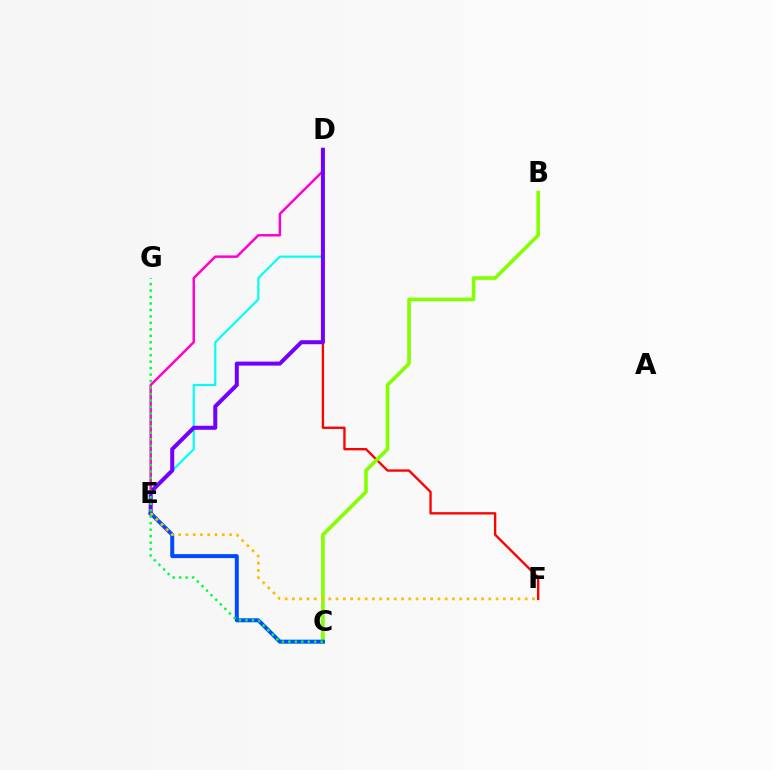{('D', 'E'): [{'color': '#ff00cf', 'line_style': 'solid', 'thickness': 1.78}, {'color': '#00fff6', 'line_style': 'solid', 'thickness': 1.56}, {'color': '#7200ff', 'line_style': 'solid', 'thickness': 2.89}], ('D', 'F'): [{'color': '#ff0000', 'line_style': 'solid', 'thickness': 1.69}], ('B', 'C'): [{'color': '#84ff00', 'line_style': 'solid', 'thickness': 2.61}], ('C', 'E'): [{'color': '#004bff', 'line_style': 'solid', 'thickness': 2.86}], ('E', 'F'): [{'color': '#ffbd00', 'line_style': 'dotted', 'thickness': 1.98}], ('C', 'G'): [{'color': '#00ff39', 'line_style': 'dotted', 'thickness': 1.76}]}